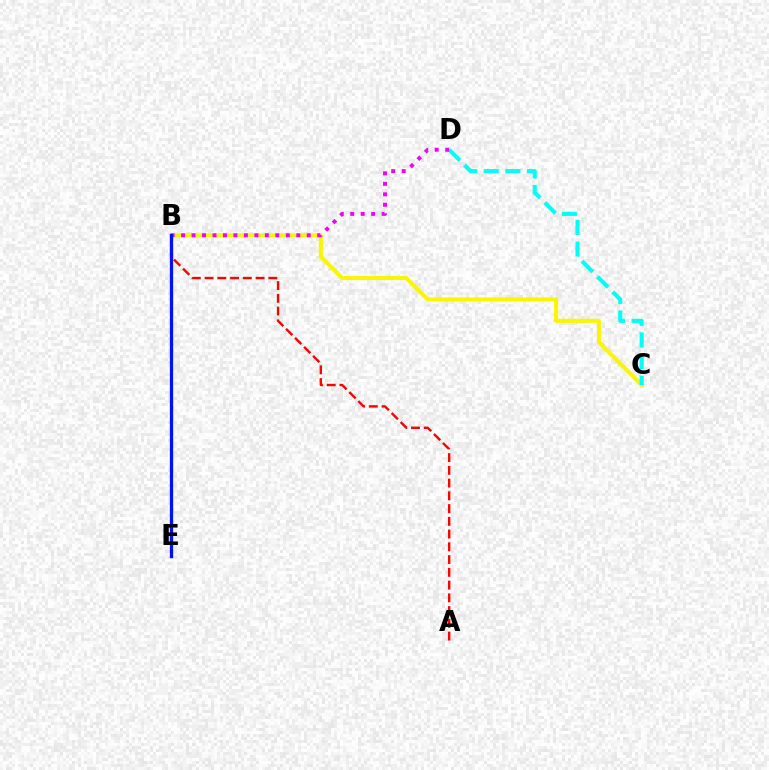{('A', 'B'): [{'color': '#ff0000', 'line_style': 'dashed', 'thickness': 1.73}], ('B', 'C'): [{'color': '#fcf500', 'line_style': 'solid', 'thickness': 2.91}], ('B', 'E'): [{'color': '#08ff00', 'line_style': 'dotted', 'thickness': 2.1}, {'color': '#0010ff', 'line_style': 'solid', 'thickness': 2.36}], ('C', 'D'): [{'color': '#00fff6', 'line_style': 'dashed', 'thickness': 2.94}], ('B', 'D'): [{'color': '#ee00ff', 'line_style': 'dotted', 'thickness': 2.85}]}